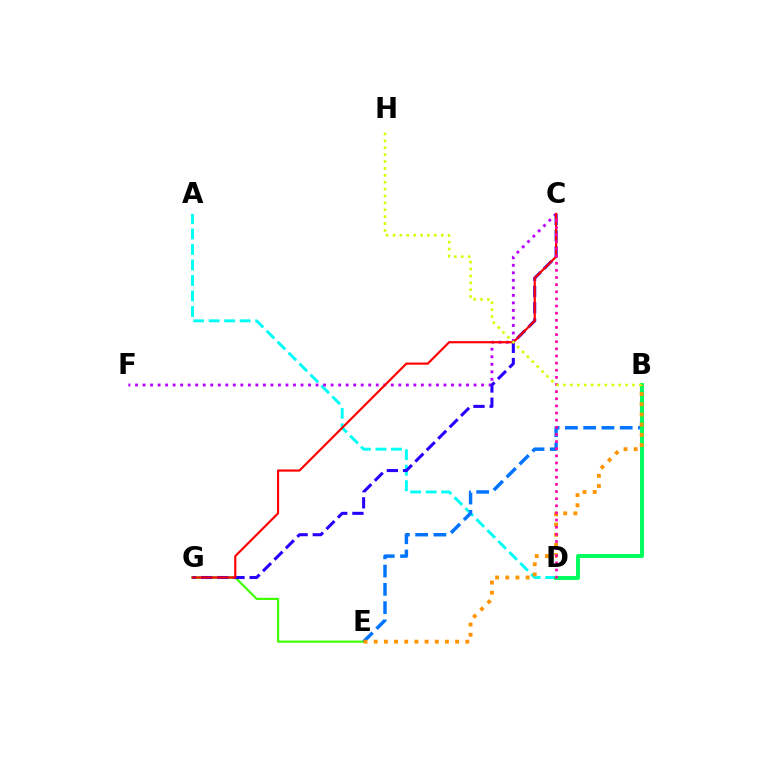{('A', 'D'): [{'color': '#00fff6', 'line_style': 'dashed', 'thickness': 2.11}], ('E', 'G'): [{'color': '#3dff00', 'line_style': 'solid', 'thickness': 1.56}], ('C', 'F'): [{'color': '#b900ff', 'line_style': 'dotted', 'thickness': 2.04}], ('B', 'E'): [{'color': '#0074ff', 'line_style': 'dashed', 'thickness': 2.48}, {'color': '#ff9400', 'line_style': 'dotted', 'thickness': 2.76}], ('C', 'G'): [{'color': '#2500ff', 'line_style': 'dashed', 'thickness': 2.2}, {'color': '#ff0000', 'line_style': 'solid', 'thickness': 1.56}], ('B', 'D'): [{'color': '#00ff5c', 'line_style': 'solid', 'thickness': 2.83}], ('C', 'D'): [{'color': '#ff00ac', 'line_style': 'dotted', 'thickness': 1.94}], ('B', 'H'): [{'color': '#d1ff00', 'line_style': 'dotted', 'thickness': 1.87}]}